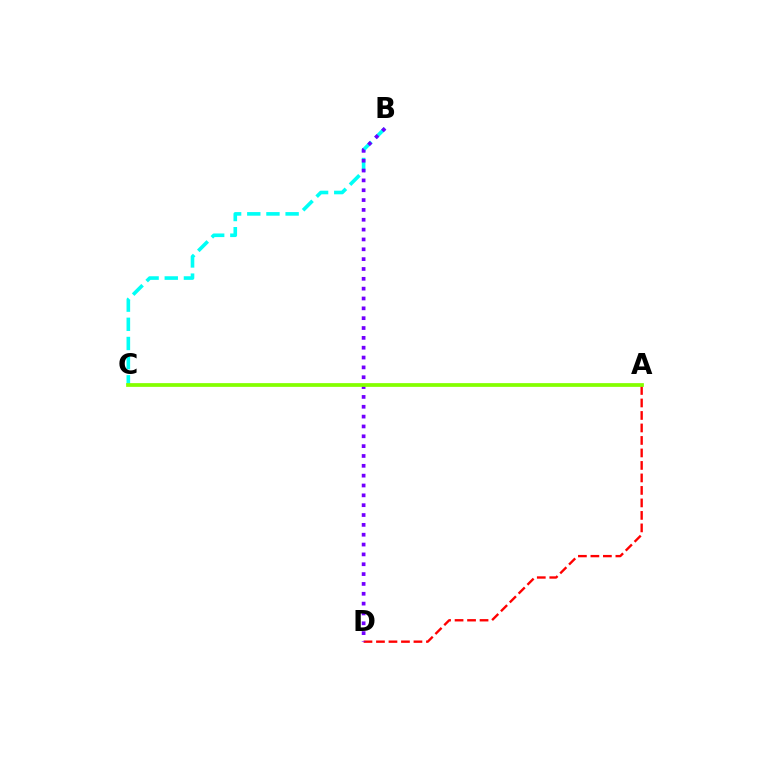{('B', 'C'): [{'color': '#00fff6', 'line_style': 'dashed', 'thickness': 2.6}], ('A', 'D'): [{'color': '#ff0000', 'line_style': 'dashed', 'thickness': 1.7}], ('B', 'D'): [{'color': '#7200ff', 'line_style': 'dotted', 'thickness': 2.67}], ('A', 'C'): [{'color': '#84ff00', 'line_style': 'solid', 'thickness': 2.69}]}